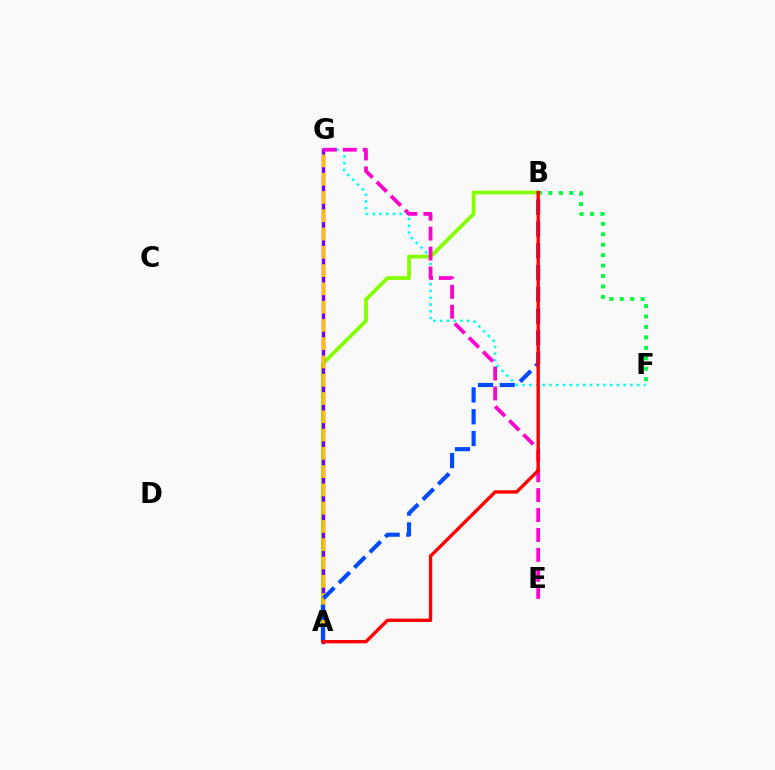{('A', 'B'): [{'color': '#84ff00', 'line_style': 'solid', 'thickness': 2.7}, {'color': '#004bff', 'line_style': 'dashed', 'thickness': 2.96}, {'color': '#ff0000', 'line_style': 'solid', 'thickness': 2.42}], ('F', 'G'): [{'color': '#00fff6', 'line_style': 'dotted', 'thickness': 1.83}], ('A', 'G'): [{'color': '#7200ff', 'line_style': 'solid', 'thickness': 2.43}, {'color': '#ffbd00', 'line_style': 'dashed', 'thickness': 2.48}], ('B', 'F'): [{'color': '#00ff39', 'line_style': 'dotted', 'thickness': 2.84}], ('E', 'G'): [{'color': '#ff00cf', 'line_style': 'dashed', 'thickness': 2.71}]}